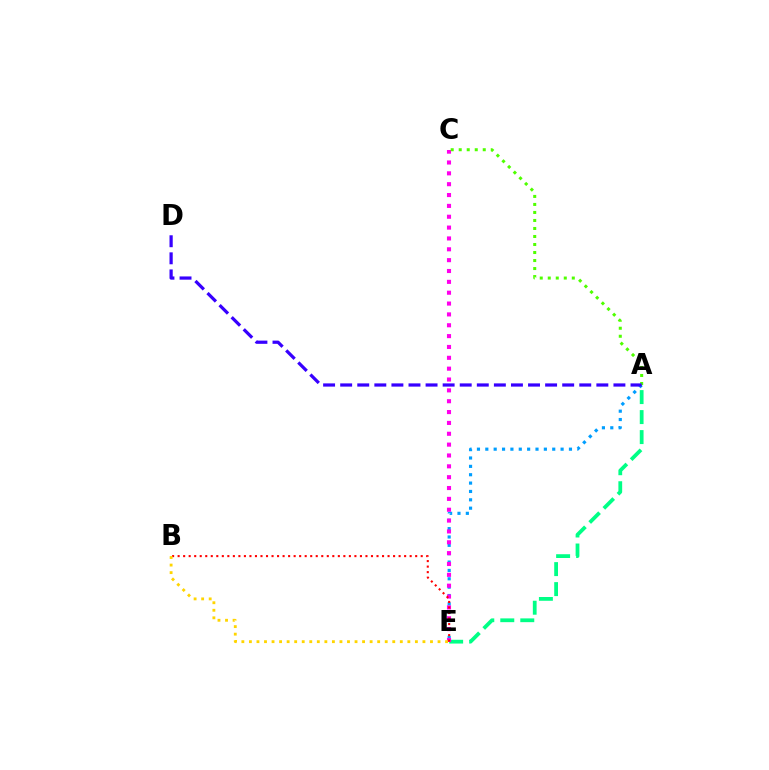{('A', 'E'): [{'color': '#009eff', 'line_style': 'dotted', 'thickness': 2.27}, {'color': '#00ff86', 'line_style': 'dashed', 'thickness': 2.72}], ('C', 'E'): [{'color': '#ff00ed', 'line_style': 'dotted', 'thickness': 2.95}], ('B', 'E'): [{'color': '#ff0000', 'line_style': 'dotted', 'thickness': 1.5}, {'color': '#ffd500', 'line_style': 'dotted', 'thickness': 2.05}], ('A', 'C'): [{'color': '#4fff00', 'line_style': 'dotted', 'thickness': 2.18}], ('A', 'D'): [{'color': '#3700ff', 'line_style': 'dashed', 'thickness': 2.32}]}